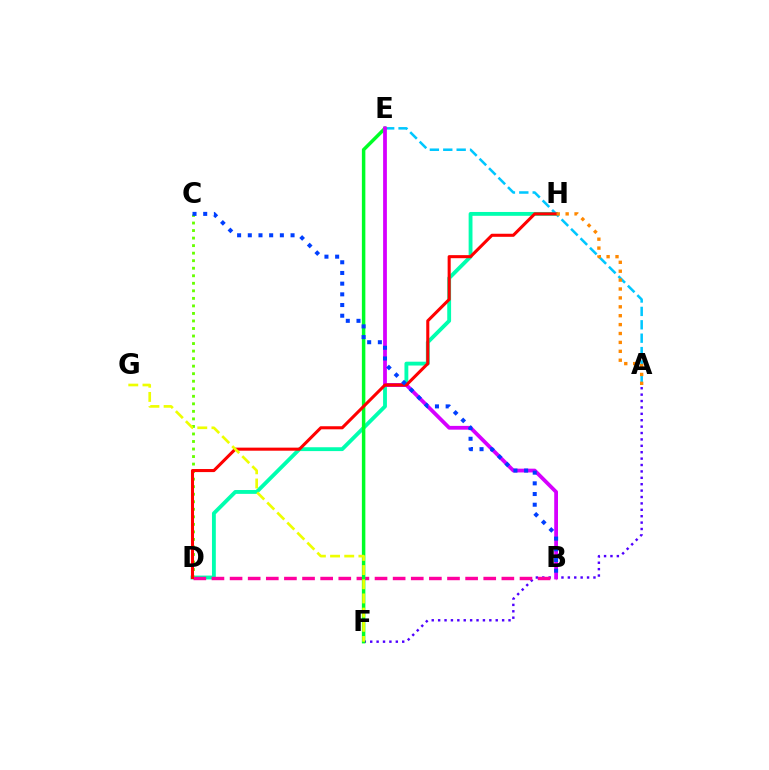{('D', 'H'): [{'color': '#00ffaf', 'line_style': 'solid', 'thickness': 2.77}, {'color': '#ff0000', 'line_style': 'solid', 'thickness': 2.21}], ('A', 'E'): [{'color': '#00c7ff', 'line_style': 'dashed', 'thickness': 1.82}], ('C', 'D'): [{'color': '#66ff00', 'line_style': 'dotted', 'thickness': 2.05}], ('A', 'F'): [{'color': '#4f00ff', 'line_style': 'dotted', 'thickness': 1.74}], ('B', 'D'): [{'color': '#ff00a0', 'line_style': 'dashed', 'thickness': 2.46}], ('E', 'F'): [{'color': '#00ff27', 'line_style': 'solid', 'thickness': 2.5}], ('B', 'E'): [{'color': '#d600ff', 'line_style': 'solid', 'thickness': 2.72}], ('A', 'H'): [{'color': '#ff8800', 'line_style': 'dotted', 'thickness': 2.42}], ('B', 'C'): [{'color': '#003fff', 'line_style': 'dotted', 'thickness': 2.9}], ('F', 'G'): [{'color': '#eeff00', 'line_style': 'dashed', 'thickness': 1.93}]}